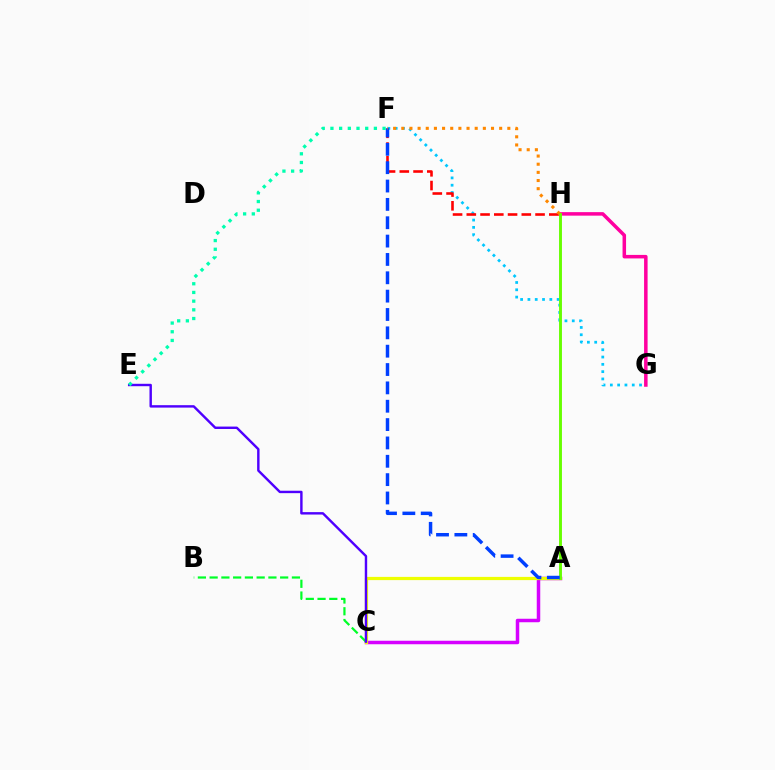{('G', 'H'): [{'color': '#ff00a0', 'line_style': 'solid', 'thickness': 2.53}], ('A', 'C'): [{'color': '#d600ff', 'line_style': 'solid', 'thickness': 2.52}, {'color': '#eeff00', 'line_style': 'solid', 'thickness': 2.32}], ('F', 'G'): [{'color': '#00c7ff', 'line_style': 'dotted', 'thickness': 1.98}], ('B', 'C'): [{'color': '#00ff27', 'line_style': 'dashed', 'thickness': 1.6}], ('A', 'H'): [{'color': '#66ff00', 'line_style': 'solid', 'thickness': 2.09}], ('F', 'H'): [{'color': '#ff0000', 'line_style': 'dashed', 'thickness': 1.87}, {'color': '#ff8800', 'line_style': 'dotted', 'thickness': 2.22}], ('C', 'E'): [{'color': '#4f00ff', 'line_style': 'solid', 'thickness': 1.74}], ('A', 'F'): [{'color': '#003fff', 'line_style': 'dashed', 'thickness': 2.49}], ('E', 'F'): [{'color': '#00ffaf', 'line_style': 'dotted', 'thickness': 2.36}]}